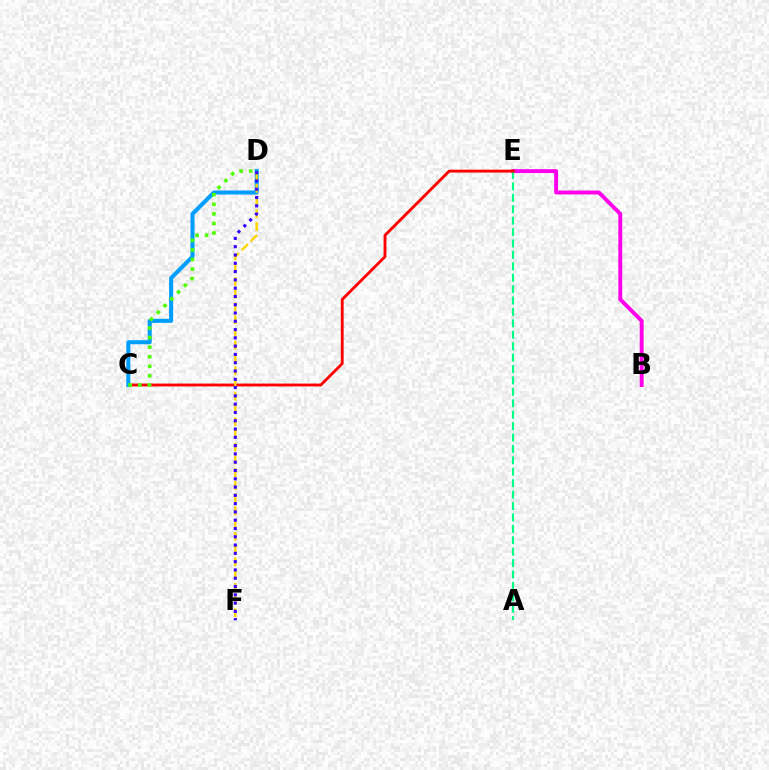{('B', 'E'): [{'color': '#ff00ed', 'line_style': 'solid', 'thickness': 2.81}], ('A', 'E'): [{'color': '#00ff86', 'line_style': 'dashed', 'thickness': 1.55}], ('C', 'E'): [{'color': '#ff0000', 'line_style': 'solid', 'thickness': 2.05}], ('C', 'D'): [{'color': '#009eff', 'line_style': 'solid', 'thickness': 2.91}, {'color': '#4fff00', 'line_style': 'dotted', 'thickness': 2.6}], ('D', 'F'): [{'color': '#ffd500', 'line_style': 'dashed', 'thickness': 1.73}, {'color': '#3700ff', 'line_style': 'dotted', 'thickness': 2.25}]}